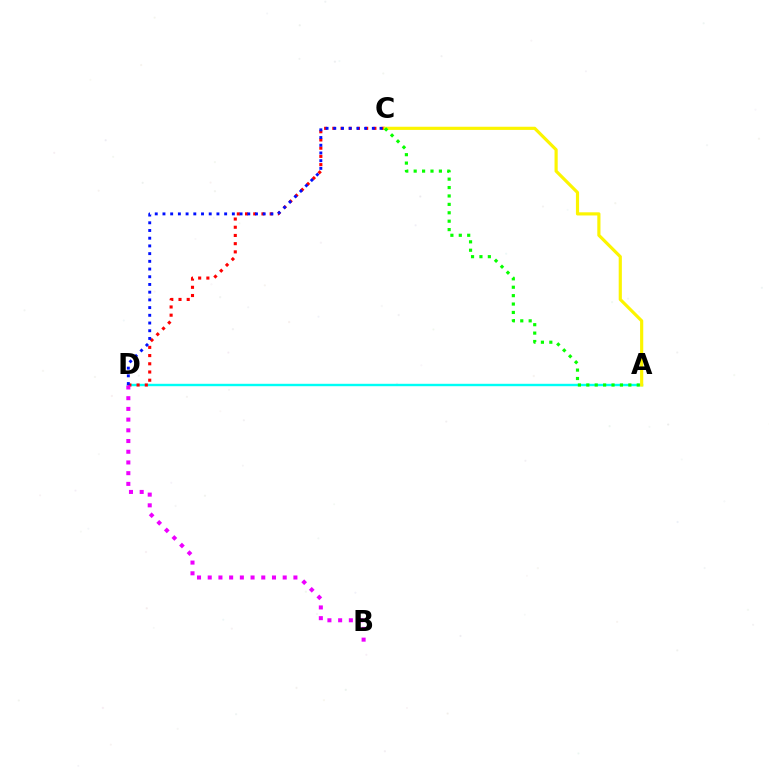{('A', 'D'): [{'color': '#00fff6', 'line_style': 'solid', 'thickness': 1.73}], ('C', 'D'): [{'color': '#ff0000', 'line_style': 'dotted', 'thickness': 2.23}, {'color': '#0010ff', 'line_style': 'dotted', 'thickness': 2.09}], ('B', 'D'): [{'color': '#ee00ff', 'line_style': 'dotted', 'thickness': 2.91}], ('A', 'C'): [{'color': '#fcf500', 'line_style': 'solid', 'thickness': 2.28}, {'color': '#08ff00', 'line_style': 'dotted', 'thickness': 2.28}]}